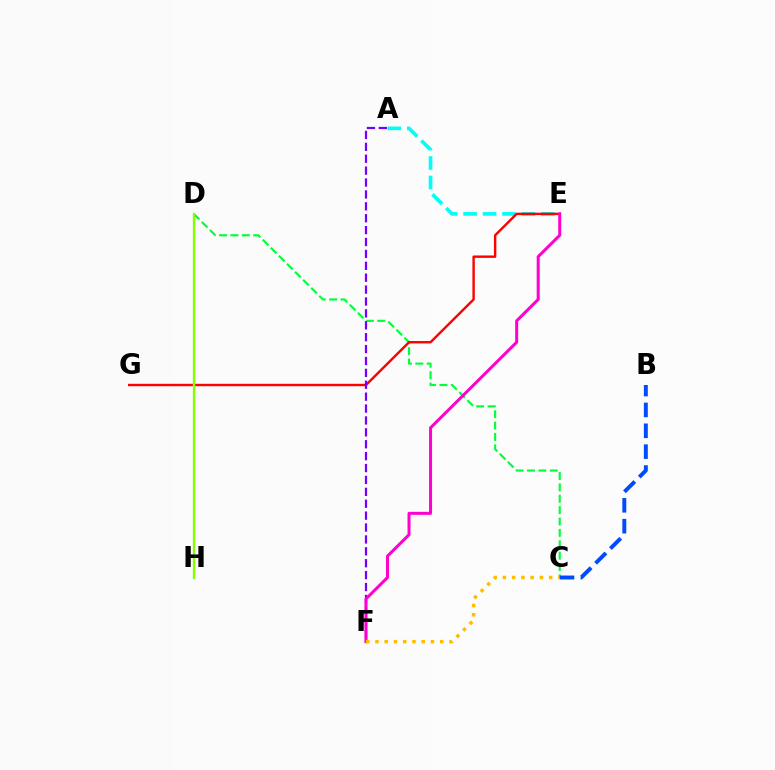{('C', 'D'): [{'color': '#00ff39', 'line_style': 'dashed', 'thickness': 1.55}], ('A', 'E'): [{'color': '#00fff6', 'line_style': 'dashed', 'thickness': 2.64}], ('E', 'G'): [{'color': '#ff0000', 'line_style': 'solid', 'thickness': 1.73}], ('A', 'F'): [{'color': '#7200ff', 'line_style': 'dashed', 'thickness': 1.62}], ('E', 'F'): [{'color': '#ff00cf', 'line_style': 'solid', 'thickness': 2.17}], ('C', 'F'): [{'color': '#ffbd00', 'line_style': 'dotted', 'thickness': 2.51}], ('D', 'H'): [{'color': '#84ff00', 'line_style': 'solid', 'thickness': 1.69}], ('B', 'C'): [{'color': '#004bff', 'line_style': 'dashed', 'thickness': 2.84}]}